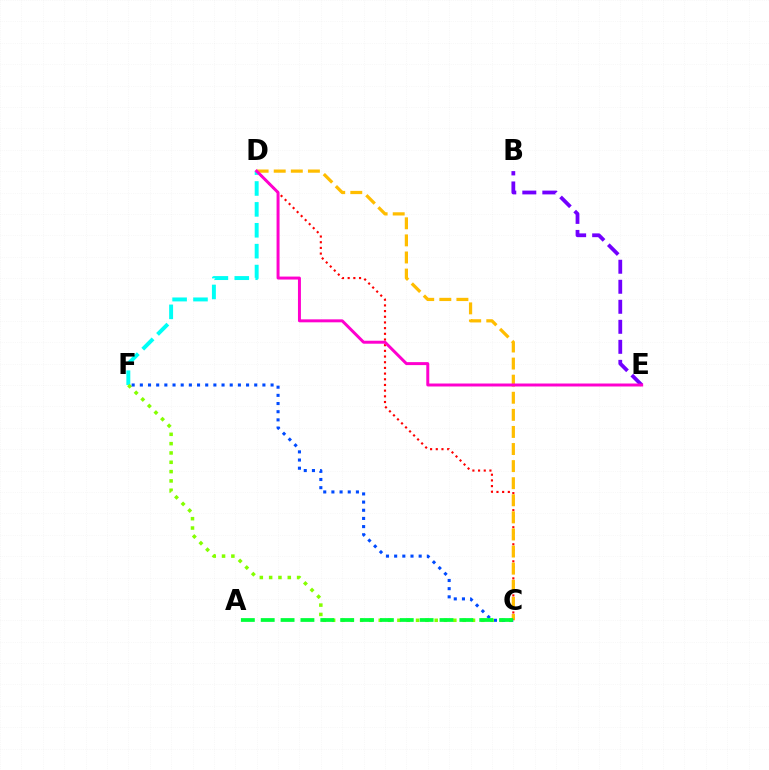{('C', 'D'): [{'color': '#ff0000', 'line_style': 'dotted', 'thickness': 1.54}, {'color': '#ffbd00', 'line_style': 'dashed', 'thickness': 2.32}], ('D', 'F'): [{'color': '#00fff6', 'line_style': 'dashed', 'thickness': 2.84}], ('B', 'E'): [{'color': '#7200ff', 'line_style': 'dashed', 'thickness': 2.72}], ('C', 'F'): [{'color': '#84ff00', 'line_style': 'dotted', 'thickness': 2.53}, {'color': '#004bff', 'line_style': 'dotted', 'thickness': 2.22}], ('D', 'E'): [{'color': '#ff00cf', 'line_style': 'solid', 'thickness': 2.14}], ('A', 'C'): [{'color': '#00ff39', 'line_style': 'dashed', 'thickness': 2.7}]}